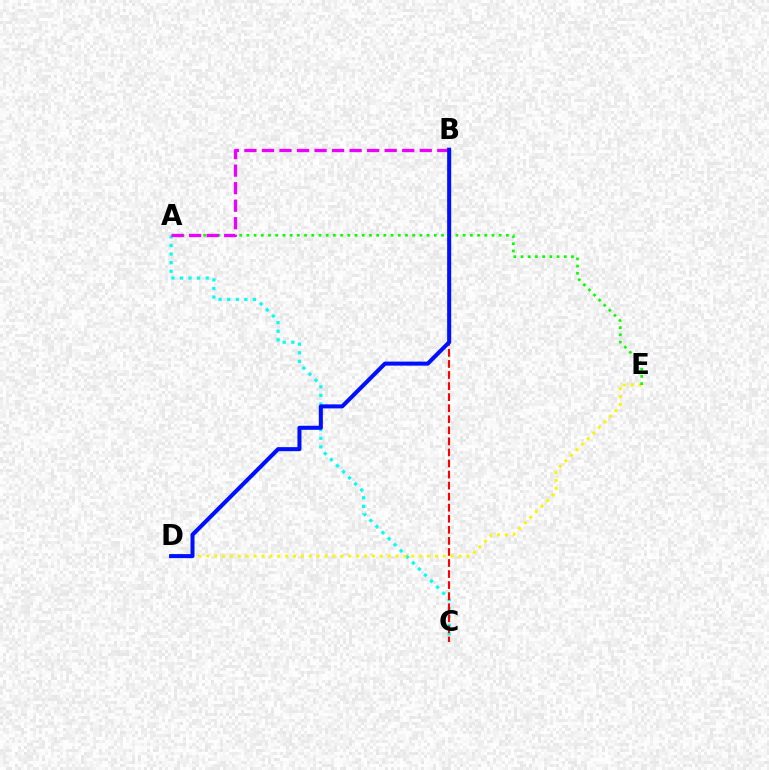{('A', 'C'): [{'color': '#00fff6', 'line_style': 'dotted', 'thickness': 2.33}], ('D', 'E'): [{'color': '#fcf500', 'line_style': 'dotted', 'thickness': 2.14}], ('A', 'E'): [{'color': '#08ff00', 'line_style': 'dotted', 'thickness': 1.96}], ('A', 'B'): [{'color': '#ee00ff', 'line_style': 'dashed', 'thickness': 2.38}], ('B', 'C'): [{'color': '#ff0000', 'line_style': 'dashed', 'thickness': 1.5}], ('B', 'D'): [{'color': '#0010ff', 'line_style': 'solid', 'thickness': 2.91}]}